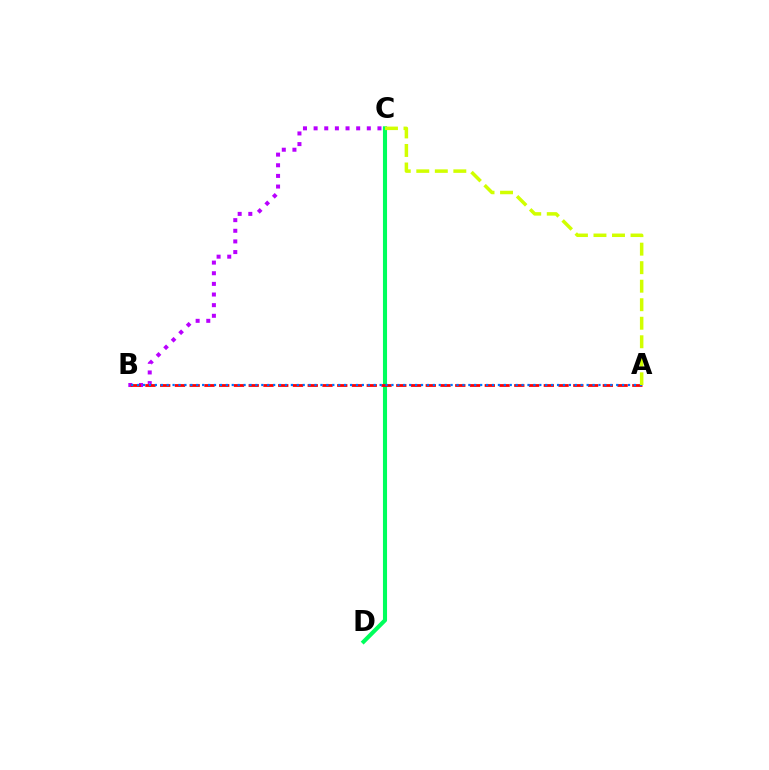{('C', 'D'): [{'color': '#00ff5c', 'line_style': 'solid', 'thickness': 2.95}], ('B', 'C'): [{'color': '#b900ff', 'line_style': 'dotted', 'thickness': 2.89}], ('A', 'B'): [{'color': '#ff0000', 'line_style': 'dashed', 'thickness': 2.0}, {'color': '#0074ff', 'line_style': 'dotted', 'thickness': 1.61}], ('A', 'C'): [{'color': '#d1ff00', 'line_style': 'dashed', 'thickness': 2.52}]}